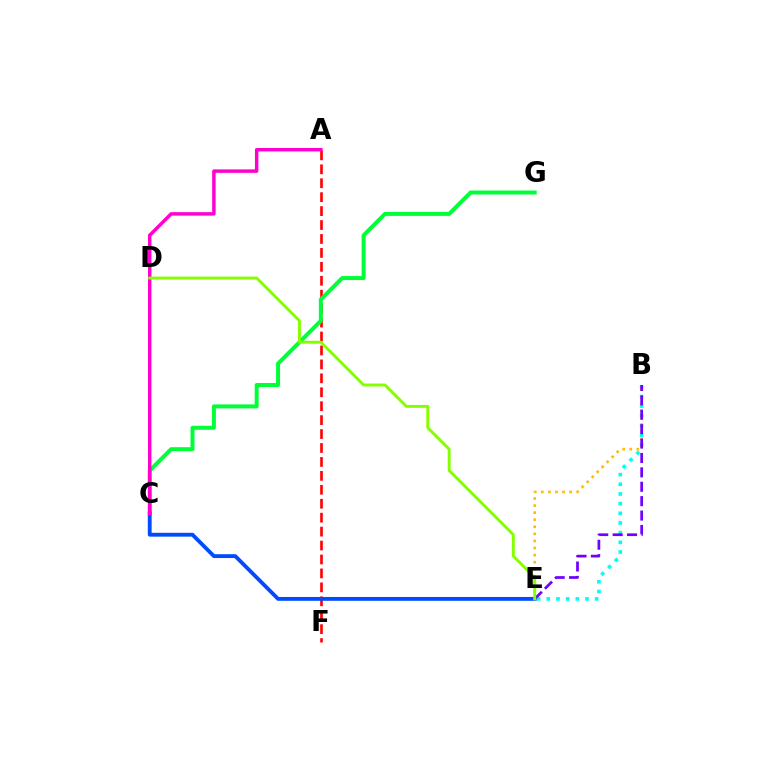{('B', 'E'): [{'color': '#00fff6', 'line_style': 'dotted', 'thickness': 2.63}, {'color': '#ffbd00', 'line_style': 'dotted', 'thickness': 1.92}, {'color': '#7200ff', 'line_style': 'dashed', 'thickness': 1.96}], ('A', 'F'): [{'color': '#ff0000', 'line_style': 'dashed', 'thickness': 1.89}], ('C', 'G'): [{'color': '#00ff39', 'line_style': 'solid', 'thickness': 2.87}], ('C', 'E'): [{'color': '#004bff', 'line_style': 'solid', 'thickness': 2.76}], ('A', 'C'): [{'color': '#ff00cf', 'line_style': 'solid', 'thickness': 2.5}], ('D', 'E'): [{'color': '#84ff00', 'line_style': 'solid', 'thickness': 2.1}]}